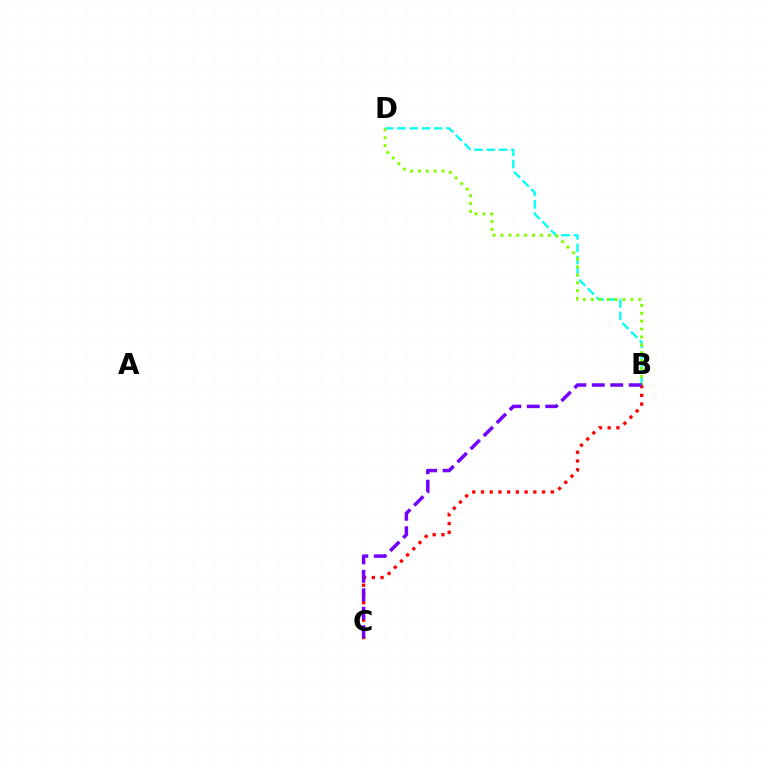{('B', 'D'): [{'color': '#00fff6', 'line_style': 'dashed', 'thickness': 1.67}, {'color': '#84ff00', 'line_style': 'dotted', 'thickness': 2.14}], ('B', 'C'): [{'color': '#ff0000', 'line_style': 'dotted', 'thickness': 2.37}, {'color': '#7200ff', 'line_style': 'dashed', 'thickness': 2.51}]}